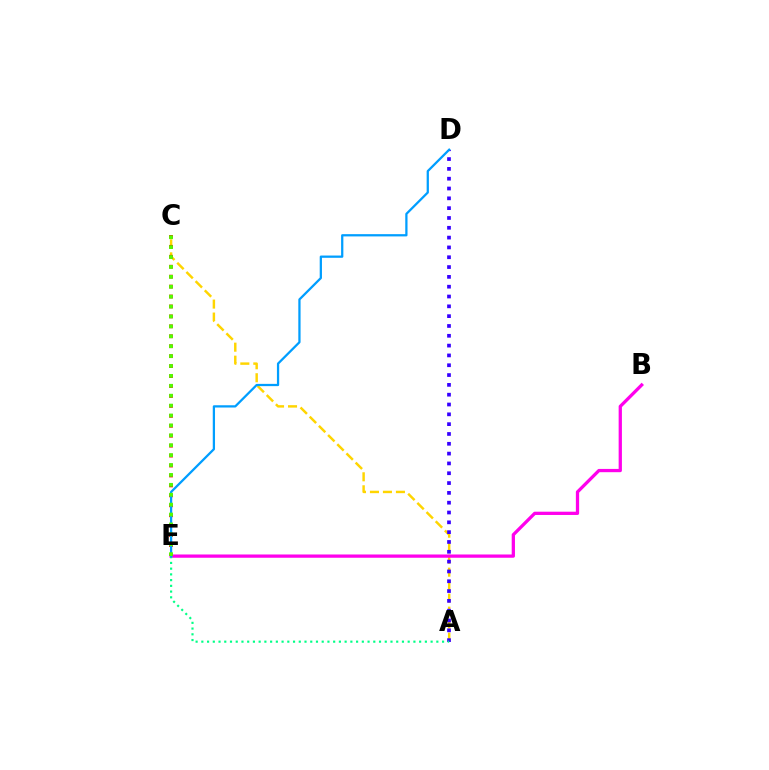{('A', 'C'): [{'color': '#ffd500', 'line_style': 'dashed', 'thickness': 1.76}], ('A', 'D'): [{'color': '#3700ff', 'line_style': 'dotted', 'thickness': 2.67}], ('B', 'E'): [{'color': '#ff00ed', 'line_style': 'solid', 'thickness': 2.35}], ('C', 'E'): [{'color': '#ff0000', 'line_style': 'dotted', 'thickness': 2.7}, {'color': '#4fff00', 'line_style': 'dotted', 'thickness': 2.69}], ('A', 'E'): [{'color': '#00ff86', 'line_style': 'dotted', 'thickness': 1.56}], ('D', 'E'): [{'color': '#009eff', 'line_style': 'solid', 'thickness': 1.63}]}